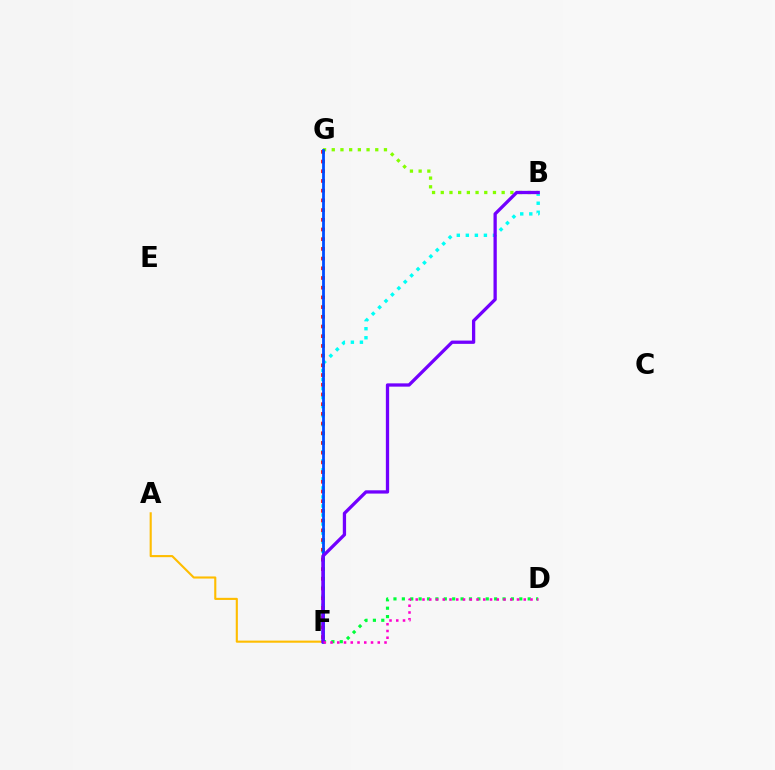{('B', 'F'): [{'color': '#00fff6', 'line_style': 'dotted', 'thickness': 2.45}, {'color': '#7200ff', 'line_style': 'solid', 'thickness': 2.37}], ('B', 'G'): [{'color': '#84ff00', 'line_style': 'dotted', 'thickness': 2.36}], ('D', 'F'): [{'color': '#00ff39', 'line_style': 'dotted', 'thickness': 2.28}, {'color': '#ff00cf', 'line_style': 'dotted', 'thickness': 1.83}], ('A', 'F'): [{'color': '#ffbd00', 'line_style': 'solid', 'thickness': 1.52}], ('F', 'G'): [{'color': '#ff0000', 'line_style': 'dotted', 'thickness': 2.64}, {'color': '#004bff', 'line_style': 'solid', 'thickness': 2.01}]}